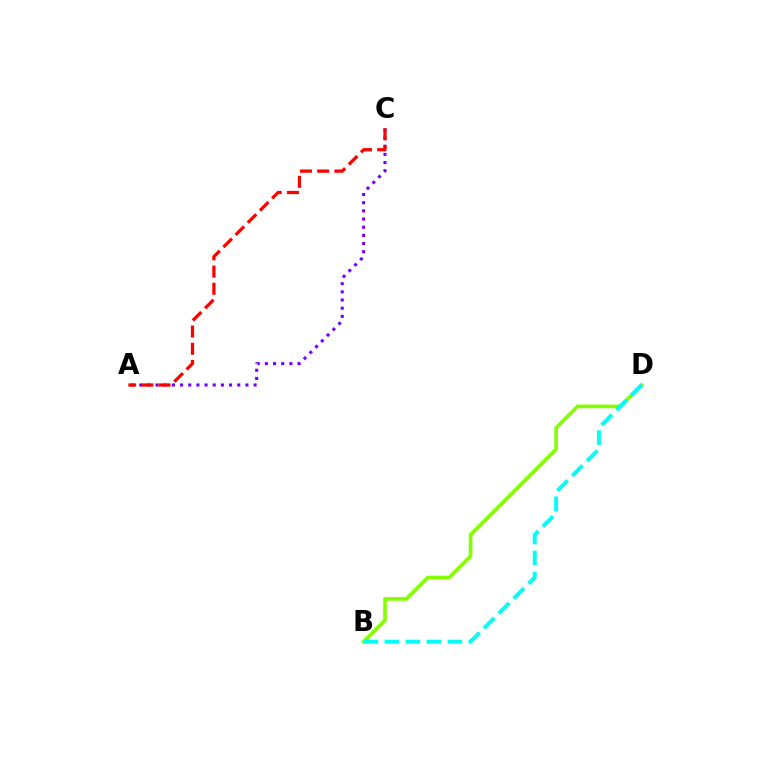{('B', 'D'): [{'color': '#84ff00', 'line_style': 'solid', 'thickness': 2.62}, {'color': '#00fff6', 'line_style': 'dashed', 'thickness': 2.85}], ('A', 'C'): [{'color': '#7200ff', 'line_style': 'dotted', 'thickness': 2.22}, {'color': '#ff0000', 'line_style': 'dashed', 'thickness': 2.34}]}